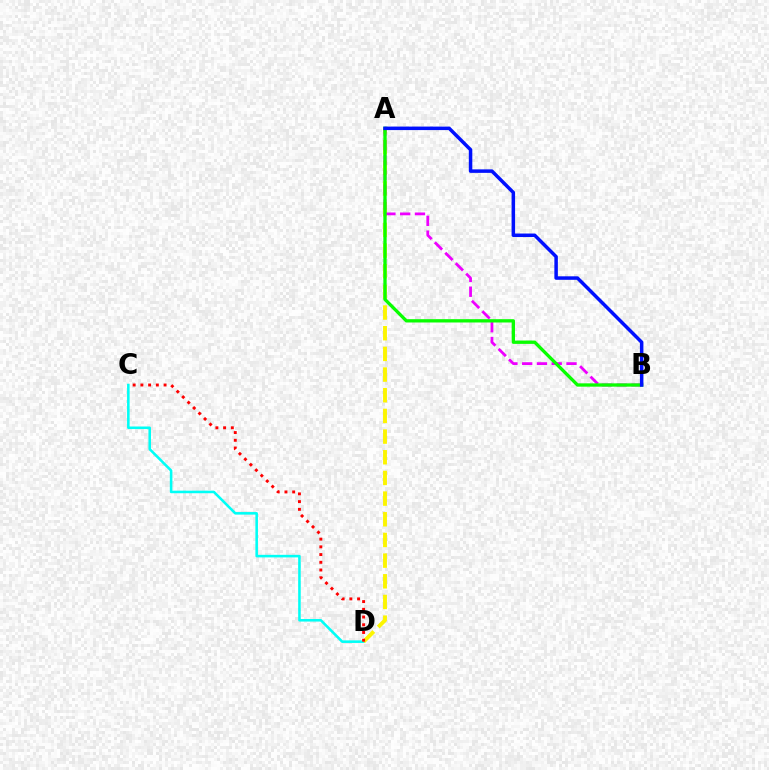{('C', 'D'): [{'color': '#00fff6', 'line_style': 'solid', 'thickness': 1.85}, {'color': '#ff0000', 'line_style': 'dotted', 'thickness': 2.1}], ('A', 'D'): [{'color': '#fcf500', 'line_style': 'dashed', 'thickness': 2.81}], ('A', 'B'): [{'color': '#ee00ff', 'line_style': 'dashed', 'thickness': 2.01}, {'color': '#08ff00', 'line_style': 'solid', 'thickness': 2.38}, {'color': '#0010ff', 'line_style': 'solid', 'thickness': 2.52}]}